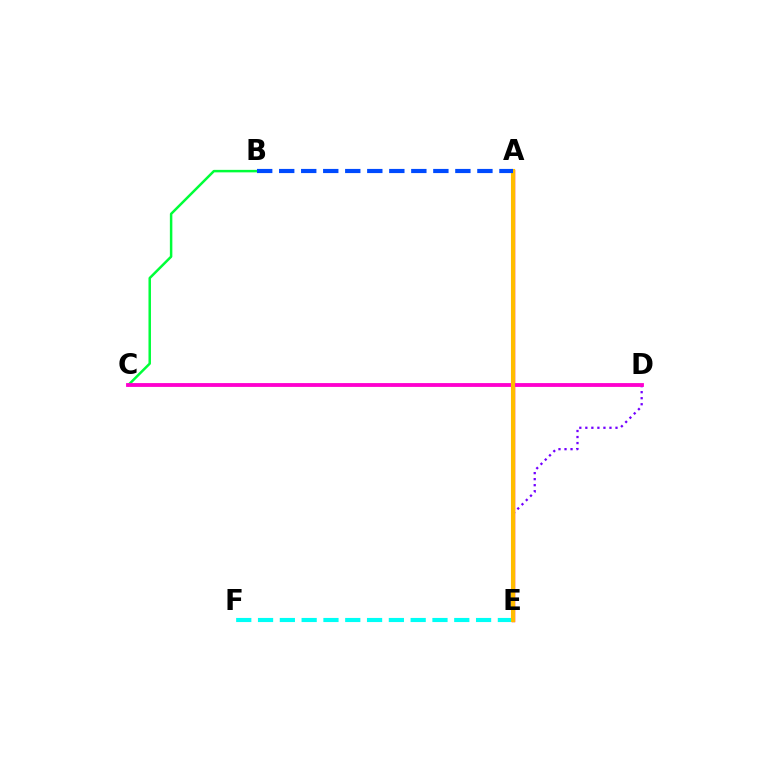{('C', 'D'): [{'color': '#84ff00', 'line_style': 'dashed', 'thickness': 1.63}, {'color': '#ff00cf', 'line_style': 'solid', 'thickness': 2.75}], ('E', 'F'): [{'color': '#00fff6', 'line_style': 'dashed', 'thickness': 2.96}], ('D', 'E'): [{'color': '#7200ff', 'line_style': 'dotted', 'thickness': 1.64}], ('B', 'C'): [{'color': '#00ff39', 'line_style': 'solid', 'thickness': 1.79}], ('A', 'E'): [{'color': '#ff0000', 'line_style': 'solid', 'thickness': 2.47}, {'color': '#ffbd00', 'line_style': 'solid', 'thickness': 2.95}], ('A', 'B'): [{'color': '#004bff', 'line_style': 'dashed', 'thickness': 2.99}]}